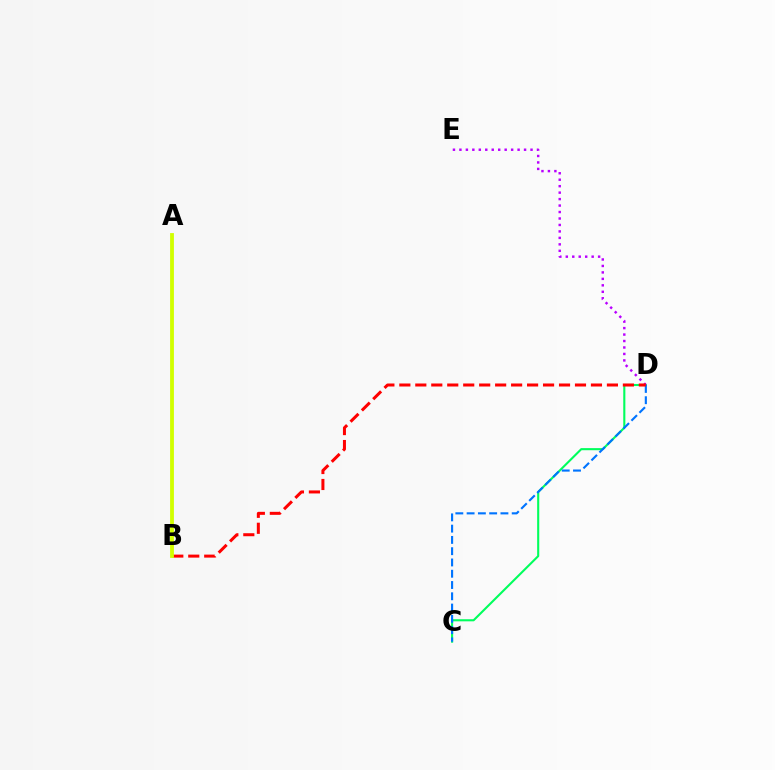{('C', 'D'): [{'color': '#00ff5c', 'line_style': 'solid', 'thickness': 1.51}, {'color': '#0074ff', 'line_style': 'dashed', 'thickness': 1.53}], ('D', 'E'): [{'color': '#b900ff', 'line_style': 'dotted', 'thickness': 1.76}], ('B', 'D'): [{'color': '#ff0000', 'line_style': 'dashed', 'thickness': 2.17}], ('A', 'B'): [{'color': '#d1ff00', 'line_style': 'solid', 'thickness': 2.75}]}